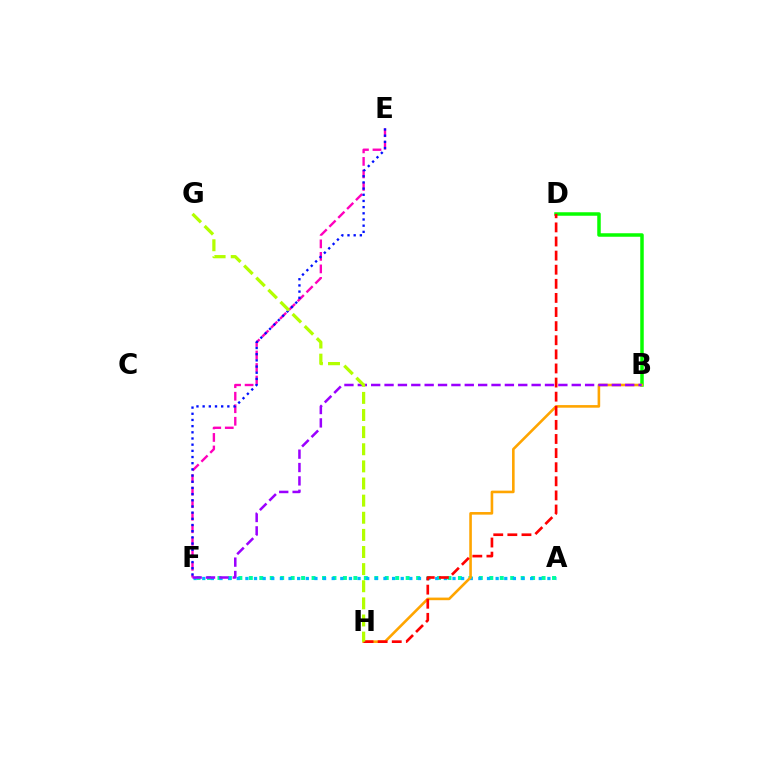{('A', 'F'): [{'color': '#00ff9d', 'line_style': 'dotted', 'thickness': 2.84}, {'color': '#00b5ff', 'line_style': 'dotted', 'thickness': 2.34}], ('B', 'D'): [{'color': '#08ff00', 'line_style': 'solid', 'thickness': 2.52}], ('B', 'H'): [{'color': '#ffa500', 'line_style': 'solid', 'thickness': 1.88}], ('E', 'F'): [{'color': '#ff00bd', 'line_style': 'dashed', 'thickness': 1.7}, {'color': '#0010ff', 'line_style': 'dotted', 'thickness': 1.68}], ('D', 'H'): [{'color': '#ff0000', 'line_style': 'dashed', 'thickness': 1.92}], ('B', 'F'): [{'color': '#9b00ff', 'line_style': 'dashed', 'thickness': 1.82}], ('G', 'H'): [{'color': '#b3ff00', 'line_style': 'dashed', 'thickness': 2.33}]}